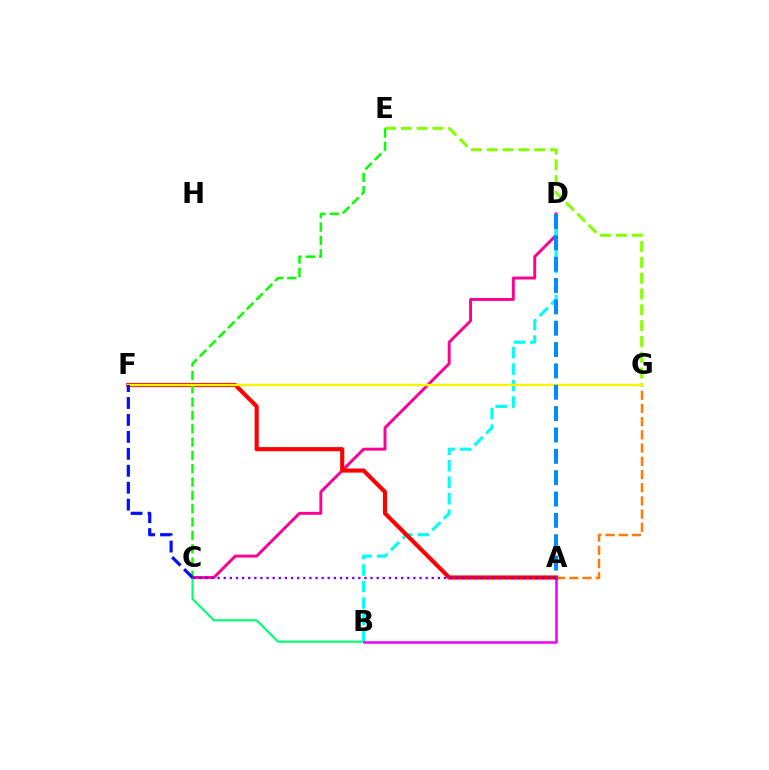{('B', 'C'): [{'color': '#00ff74', 'line_style': 'solid', 'thickness': 1.53}], ('A', 'G'): [{'color': '#ff7c00', 'line_style': 'dashed', 'thickness': 1.79}], ('C', 'D'): [{'color': '#ff0094', 'line_style': 'solid', 'thickness': 2.11}], ('E', 'G'): [{'color': '#84ff00', 'line_style': 'dashed', 'thickness': 2.15}], ('B', 'D'): [{'color': '#00fff6', 'line_style': 'dashed', 'thickness': 2.24}], ('A', 'B'): [{'color': '#ee00ff', 'line_style': 'solid', 'thickness': 1.82}], ('A', 'F'): [{'color': '#ff0000', 'line_style': 'solid', 'thickness': 2.97}], ('C', 'E'): [{'color': '#08ff00', 'line_style': 'dashed', 'thickness': 1.81}], ('F', 'G'): [{'color': '#fcf500', 'line_style': 'solid', 'thickness': 1.68}], ('A', 'D'): [{'color': '#008cff', 'line_style': 'dashed', 'thickness': 2.9}], ('A', 'C'): [{'color': '#7200ff', 'line_style': 'dotted', 'thickness': 1.66}], ('C', 'F'): [{'color': '#0010ff', 'line_style': 'dashed', 'thickness': 2.3}]}